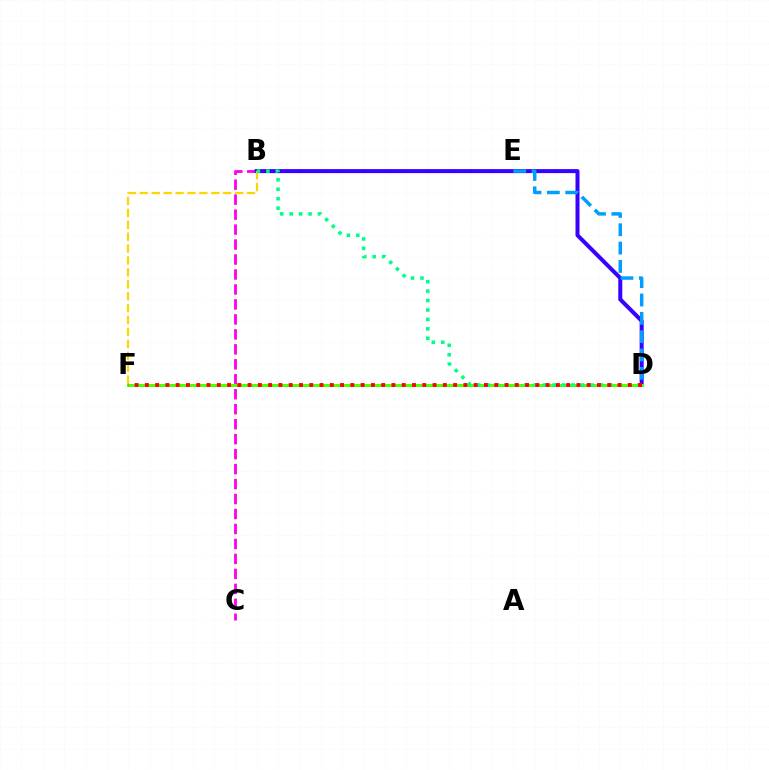{('B', 'C'): [{'color': '#ff00ed', 'line_style': 'dashed', 'thickness': 2.03}], ('B', 'D'): [{'color': '#3700ff', 'line_style': 'solid', 'thickness': 2.89}, {'color': '#00ff86', 'line_style': 'dotted', 'thickness': 2.56}], ('B', 'F'): [{'color': '#ffd500', 'line_style': 'dashed', 'thickness': 1.62}], ('D', 'E'): [{'color': '#009eff', 'line_style': 'dashed', 'thickness': 2.49}], ('D', 'F'): [{'color': '#4fff00', 'line_style': 'solid', 'thickness': 2.14}, {'color': '#ff0000', 'line_style': 'dotted', 'thickness': 2.79}]}